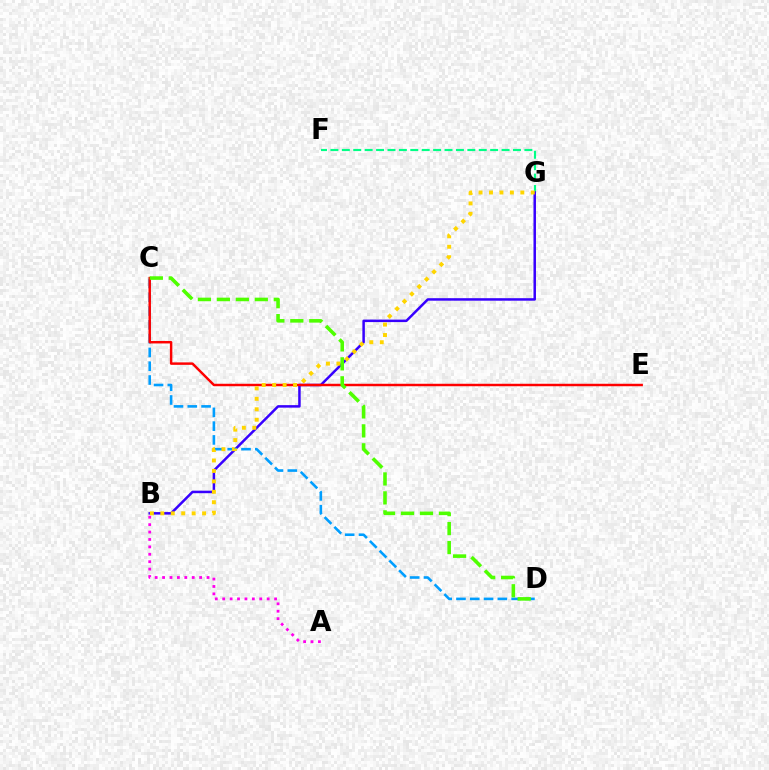{('F', 'G'): [{'color': '#00ff86', 'line_style': 'dashed', 'thickness': 1.55}], ('B', 'G'): [{'color': '#3700ff', 'line_style': 'solid', 'thickness': 1.8}, {'color': '#ffd500', 'line_style': 'dotted', 'thickness': 2.84}], ('C', 'D'): [{'color': '#009eff', 'line_style': 'dashed', 'thickness': 1.87}, {'color': '#4fff00', 'line_style': 'dashed', 'thickness': 2.58}], ('C', 'E'): [{'color': '#ff0000', 'line_style': 'solid', 'thickness': 1.77}], ('A', 'B'): [{'color': '#ff00ed', 'line_style': 'dotted', 'thickness': 2.01}]}